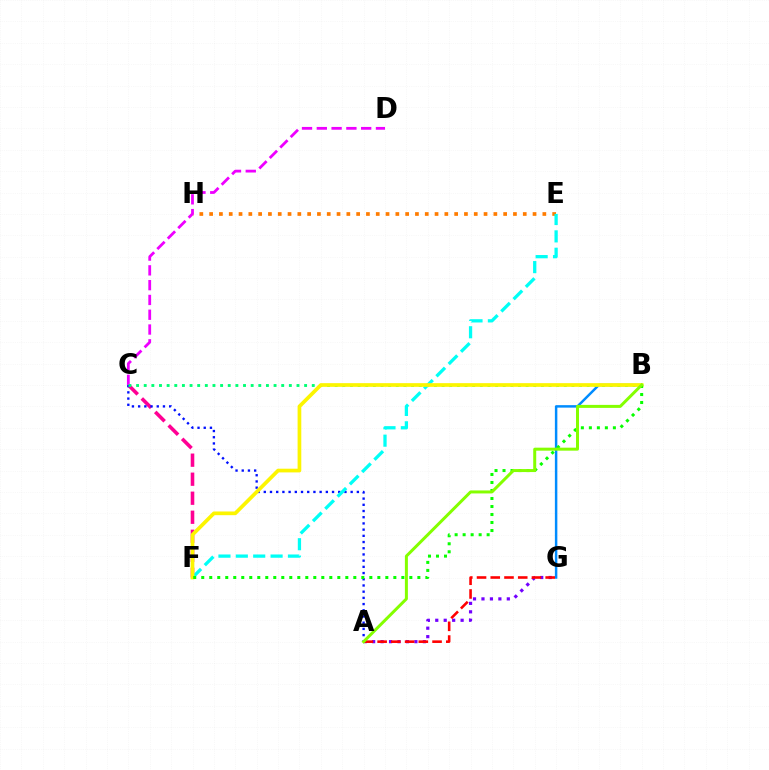{('B', 'G'): [{'color': '#008cff', 'line_style': 'solid', 'thickness': 1.78}], ('E', 'H'): [{'color': '#ff7c00', 'line_style': 'dotted', 'thickness': 2.66}], ('C', 'F'): [{'color': '#ff0094', 'line_style': 'dashed', 'thickness': 2.58}], ('A', 'G'): [{'color': '#7200ff', 'line_style': 'dotted', 'thickness': 2.3}, {'color': '#ff0000', 'line_style': 'dashed', 'thickness': 1.87}], ('C', 'D'): [{'color': '#ee00ff', 'line_style': 'dashed', 'thickness': 2.01}], ('A', 'C'): [{'color': '#0010ff', 'line_style': 'dotted', 'thickness': 1.69}], ('B', 'C'): [{'color': '#00ff74', 'line_style': 'dotted', 'thickness': 2.08}], ('E', 'F'): [{'color': '#00fff6', 'line_style': 'dashed', 'thickness': 2.36}], ('B', 'F'): [{'color': '#fcf500', 'line_style': 'solid', 'thickness': 2.66}, {'color': '#08ff00', 'line_style': 'dotted', 'thickness': 2.17}], ('A', 'B'): [{'color': '#84ff00', 'line_style': 'solid', 'thickness': 2.16}]}